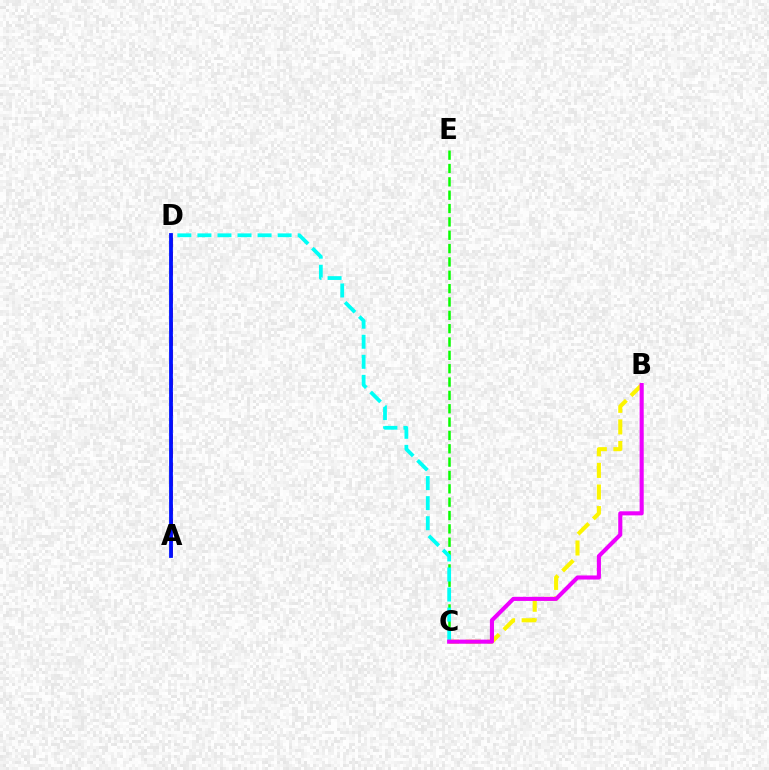{('A', 'D'): [{'color': '#ff0000', 'line_style': 'dashed', 'thickness': 1.91}, {'color': '#0010ff', 'line_style': 'solid', 'thickness': 2.73}], ('B', 'C'): [{'color': '#fcf500', 'line_style': 'dashed', 'thickness': 2.94}, {'color': '#ee00ff', 'line_style': 'solid', 'thickness': 2.94}], ('C', 'E'): [{'color': '#08ff00', 'line_style': 'dashed', 'thickness': 1.81}], ('C', 'D'): [{'color': '#00fff6', 'line_style': 'dashed', 'thickness': 2.72}]}